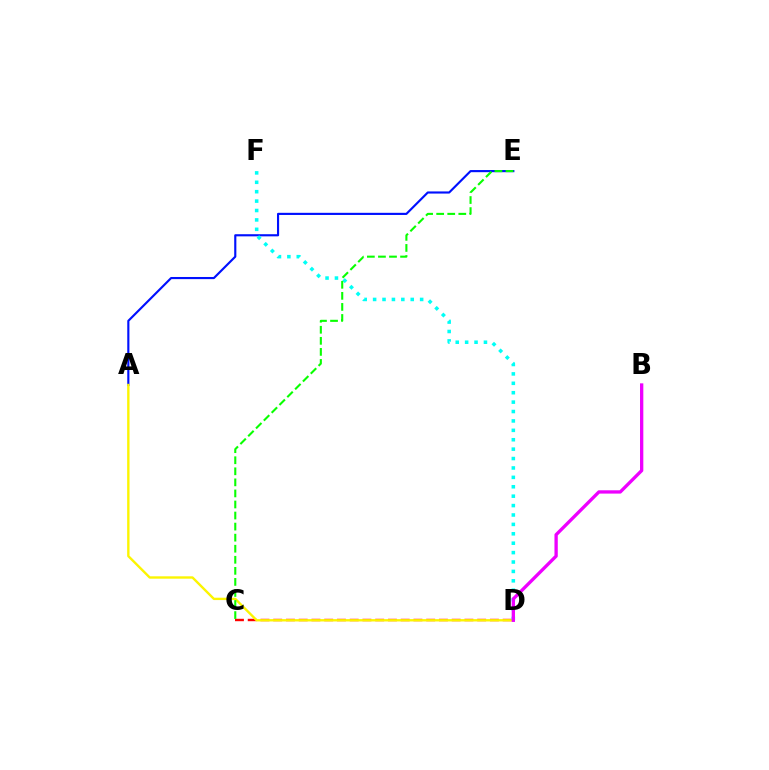{('A', 'E'): [{'color': '#0010ff', 'line_style': 'solid', 'thickness': 1.54}], ('C', 'D'): [{'color': '#ff0000', 'line_style': 'dashed', 'thickness': 1.73}], ('A', 'D'): [{'color': '#fcf500', 'line_style': 'solid', 'thickness': 1.71}], ('D', 'F'): [{'color': '#00fff6', 'line_style': 'dotted', 'thickness': 2.56}], ('B', 'D'): [{'color': '#ee00ff', 'line_style': 'solid', 'thickness': 2.38}], ('C', 'E'): [{'color': '#08ff00', 'line_style': 'dashed', 'thickness': 1.5}]}